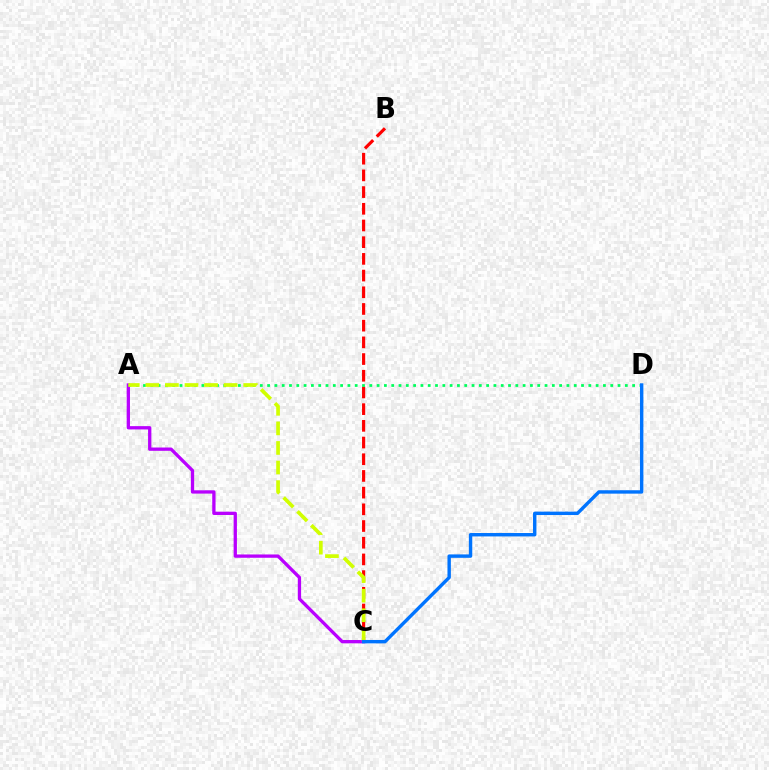{('B', 'C'): [{'color': '#ff0000', 'line_style': 'dashed', 'thickness': 2.27}], ('A', 'C'): [{'color': '#b900ff', 'line_style': 'solid', 'thickness': 2.37}, {'color': '#d1ff00', 'line_style': 'dashed', 'thickness': 2.66}], ('A', 'D'): [{'color': '#00ff5c', 'line_style': 'dotted', 'thickness': 1.98}], ('C', 'D'): [{'color': '#0074ff', 'line_style': 'solid', 'thickness': 2.45}]}